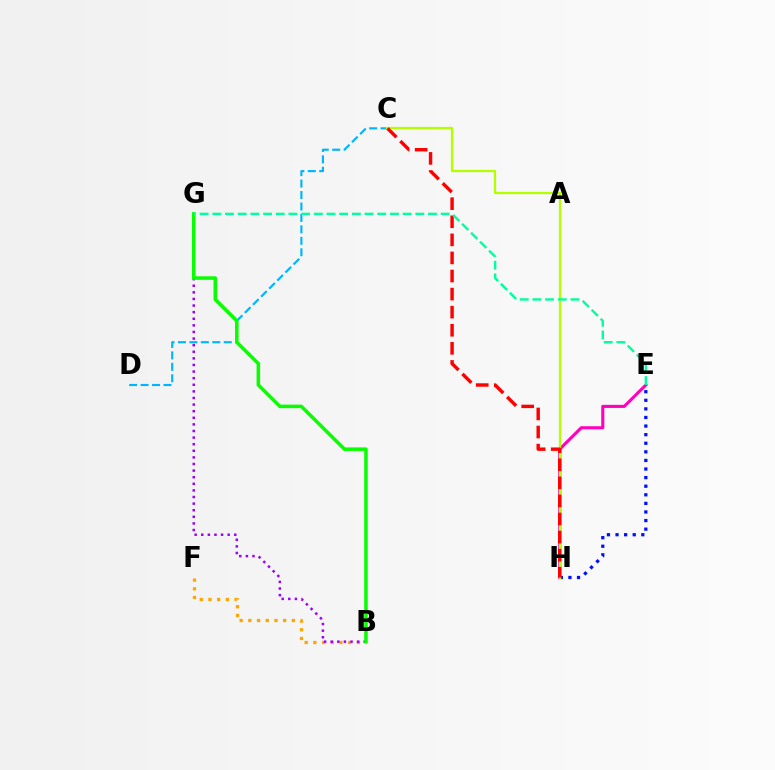{('B', 'F'): [{'color': '#ffa500', 'line_style': 'dotted', 'thickness': 2.36}], ('E', 'H'): [{'color': '#0010ff', 'line_style': 'dotted', 'thickness': 2.33}, {'color': '#ff00bd', 'line_style': 'solid', 'thickness': 2.22}], ('C', 'D'): [{'color': '#00b5ff', 'line_style': 'dashed', 'thickness': 1.55}], ('B', 'G'): [{'color': '#9b00ff', 'line_style': 'dotted', 'thickness': 1.79}, {'color': '#08ff00', 'line_style': 'solid', 'thickness': 2.54}], ('C', 'H'): [{'color': '#b3ff00', 'line_style': 'solid', 'thickness': 1.64}, {'color': '#ff0000', 'line_style': 'dashed', 'thickness': 2.46}], ('E', 'G'): [{'color': '#00ff9d', 'line_style': 'dashed', 'thickness': 1.72}]}